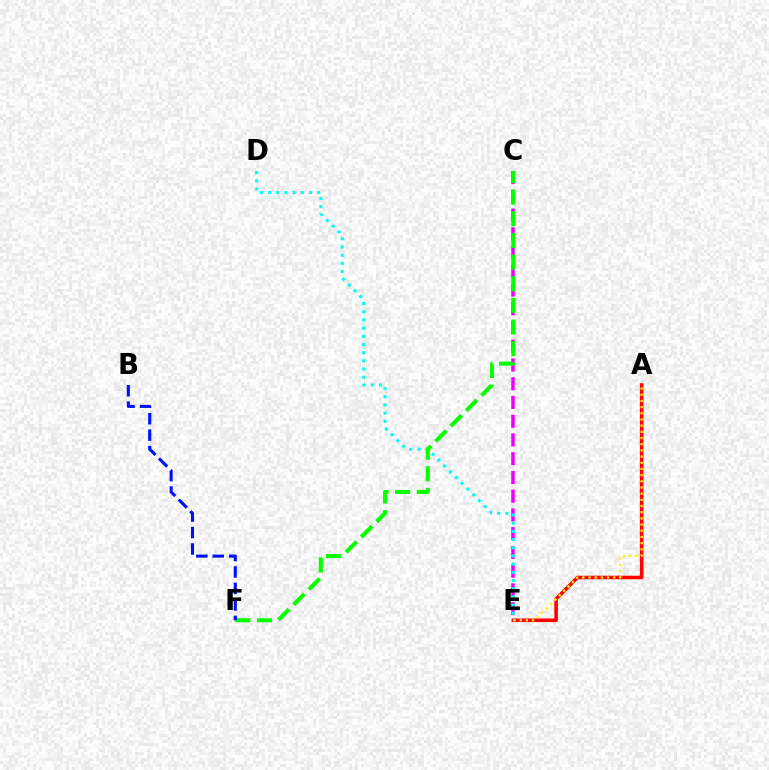{('C', 'E'): [{'color': '#ee00ff', 'line_style': 'dashed', 'thickness': 2.55}], ('A', 'E'): [{'color': '#ff0000', 'line_style': 'solid', 'thickness': 2.57}, {'color': '#fcf500', 'line_style': 'dotted', 'thickness': 1.68}], ('D', 'E'): [{'color': '#00fff6', 'line_style': 'dotted', 'thickness': 2.22}], ('C', 'F'): [{'color': '#08ff00', 'line_style': 'dashed', 'thickness': 2.94}], ('B', 'F'): [{'color': '#0010ff', 'line_style': 'dashed', 'thickness': 2.23}]}